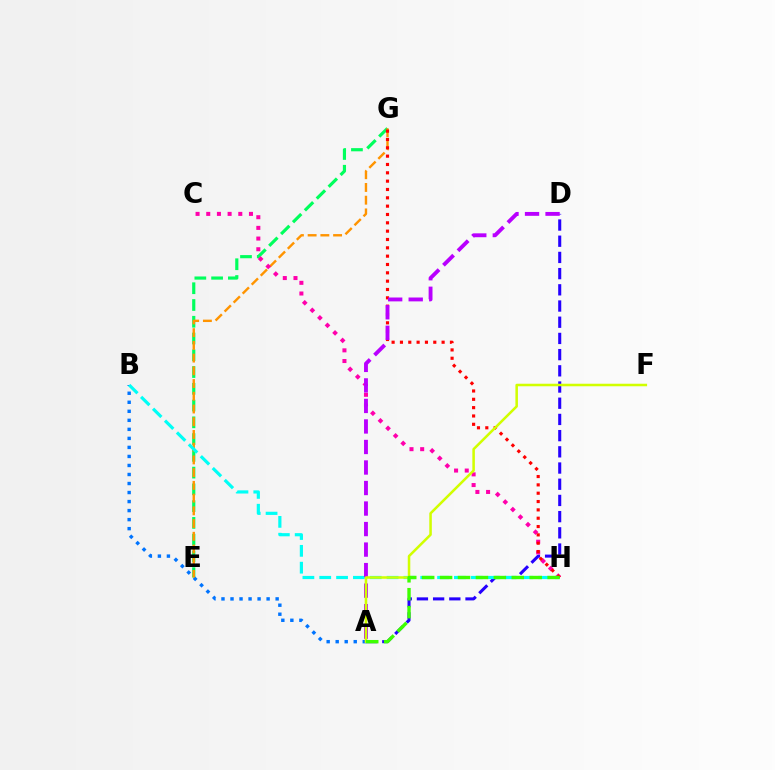{('E', 'G'): [{'color': '#00ff5c', 'line_style': 'dashed', 'thickness': 2.28}, {'color': '#ff9400', 'line_style': 'dashed', 'thickness': 1.73}], ('A', 'B'): [{'color': '#0074ff', 'line_style': 'dotted', 'thickness': 2.45}], ('A', 'D'): [{'color': '#2500ff', 'line_style': 'dashed', 'thickness': 2.2}, {'color': '#b900ff', 'line_style': 'dashed', 'thickness': 2.79}], ('C', 'H'): [{'color': '#ff00ac', 'line_style': 'dotted', 'thickness': 2.9}], ('B', 'H'): [{'color': '#00fff6', 'line_style': 'dashed', 'thickness': 2.29}], ('G', 'H'): [{'color': '#ff0000', 'line_style': 'dotted', 'thickness': 2.26}], ('A', 'F'): [{'color': '#d1ff00', 'line_style': 'solid', 'thickness': 1.82}], ('A', 'H'): [{'color': '#3dff00', 'line_style': 'dashed', 'thickness': 2.43}]}